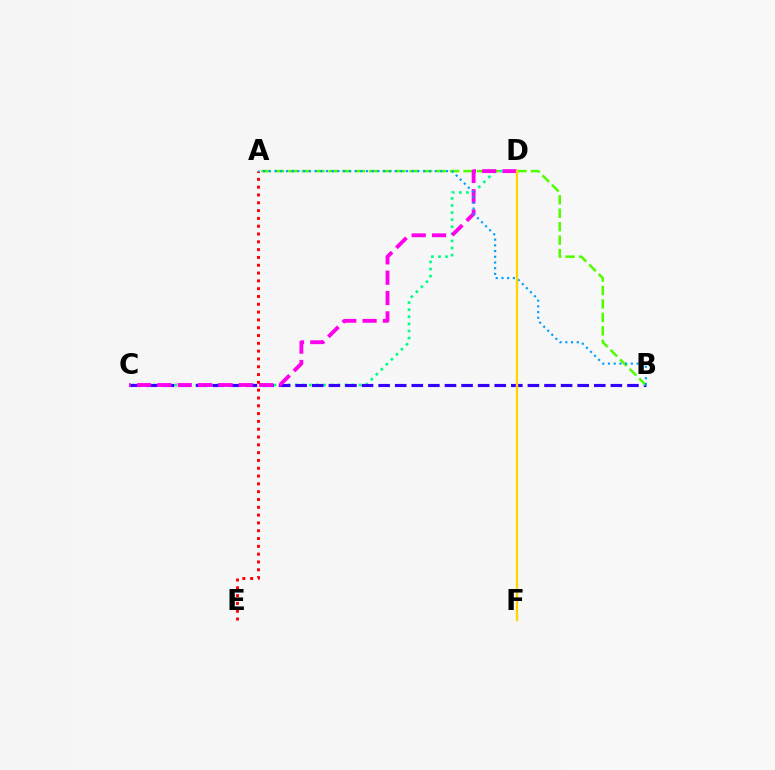{('C', 'D'): [{'color': '#00ff86', 'line_style': 'dotted', 'thickness': 1.93}, {'color': '#ff00ed', 'line_style': 'dashed', 'thickness': 2.76}], ('B', 'C'): [{'color': '#3700ff', 'line_style': 'dashed', 'thickness': 2.25}], ('A', 'B'): [{'color': '#4fff00', 'line_style': 'dashed', 'thickness': 1.83}, {'color': '#009eff', 'line_style': 'dotted', 'thickness': 1.55}], ('A', 'E'): [{'color': '#ff0000', 'line_style': 'dotted', 'thickness': 2.12}], ('D', 'F'): [{'color': '#ffd500', 'line_style': 'solid', 'thickness': 1.68}]}